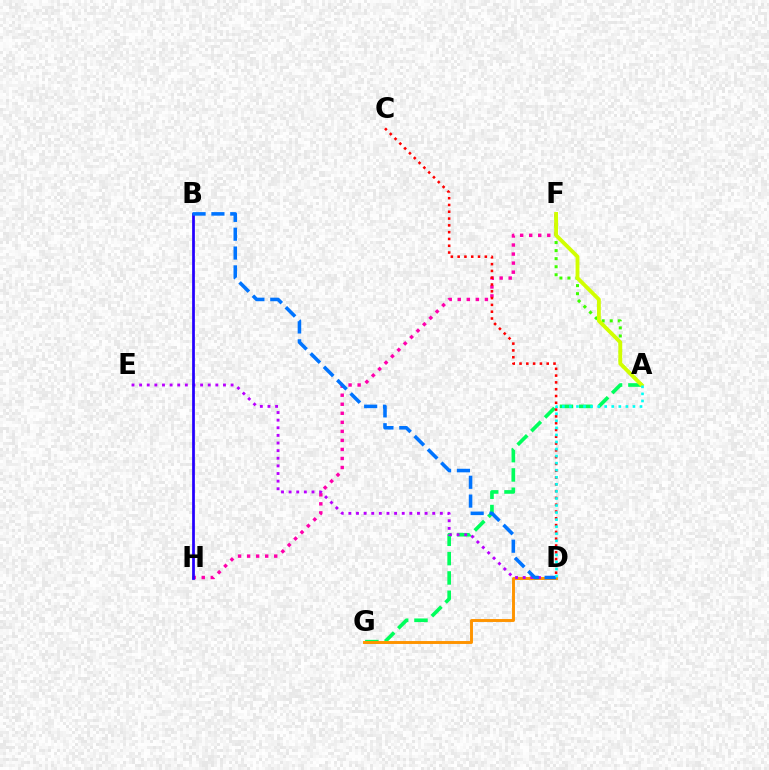{('A', 'G'): [{'color': '#00ff5c', 'line_style': 'dashed', 'thickness': 2.63}], ('D', 'G'): [{'color': '#ff9400', 'line_style': 'solid', 'thickness': 2.11}], ('F', 'H'): [{'color': '#ff00ac', 'line_style': 'dotted', 'thickness': 2.46}], ('A', 'F'): [{'color': '#3dff00', 'line_style': 'dotted', 'thickness': 2.19}, {'color': '#d1ff00', 'line_style': 'solid', 'thickness': 2.76}], ('C', 'D'): [{'color': '#ff0000', 'line_style': 'dotted', 'thickness': 1.85}], ('D', 'E'): [{'color': '#b900ff', 'line_style': 'dotted', 'thickness': 2.07}], ('B', 'H'): [{'color': '#2500ff', 'line_style': 'solid', 'thickness': 1.98}], ('B', 'D'): [{'color': '#0074ff', 'line_style': 'dashed', 'thickness': 2.56}], ('A', 'D'): [{'color': '#00fff6', 'line_style': 'dotted', 'thickness': 1.92}]}